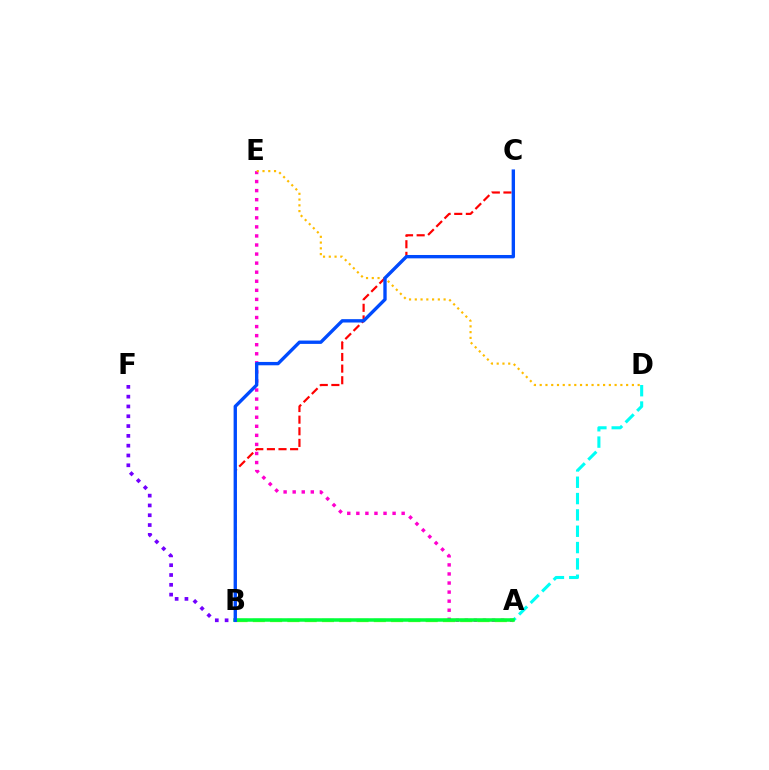{('A', 'E'): [{'color': '#ff00cf', 'line_style': 'dotted', 'thickness': 2.46}], ('D', 'E'): [{'color': '#ffbd00', 'line_style': 'dotted', 'thickness': 1.57}], ('B', 'C'): [{'color': '#ff0000', 'line_style': 'dashed', 'thickness': 1.58}, {'color': '#004bff', 'line_style': 'solid', 'thickness': 2.41}], ('B', 'F'): [{'color': '#7200ff', 'line_style': 'dotted', 'thickness': 2.66}], ('A', 'B'): [{'color': '#84ff00', 'line_style': 'dashed', 'thickness': 2.35}, {'color': '#00ff39', 'line_style': 'solid', 'thickness': 2.53}], ('A', 'D'): [{'color': '#00fff6', 'line_style': 'dashed', 'thickness': 2.22}]}